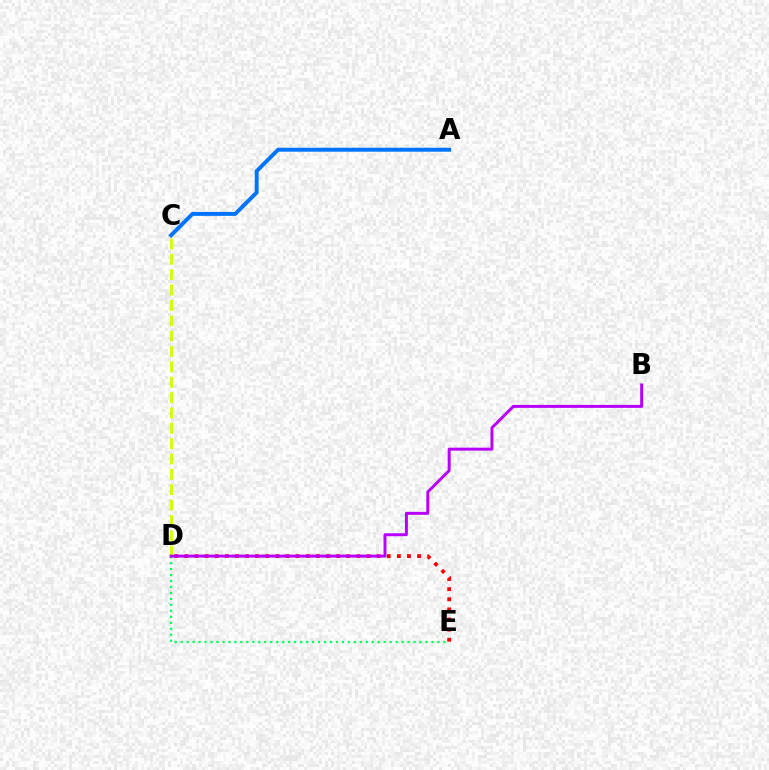{('D', 'E'): [{'color': '#00ff5c', 'line_style': 'dotted', 'thickness': 1.62}, {'color': '#ff0000', 'line_style': 'dotted', 'thickness': 2.75}], ('C', 'D'): [{'color': '#d1ff00', 'line_style': 'dashed', 'thickness': 2.09}], ('B', 'D'): [{'color': '#b900ff', 'line_style': 'solid', 'thickness': 2.14}], ('A', 'C'): [{'color': '#0074ff', 'line_style': 'solid', 'thickness': 2.84}]}